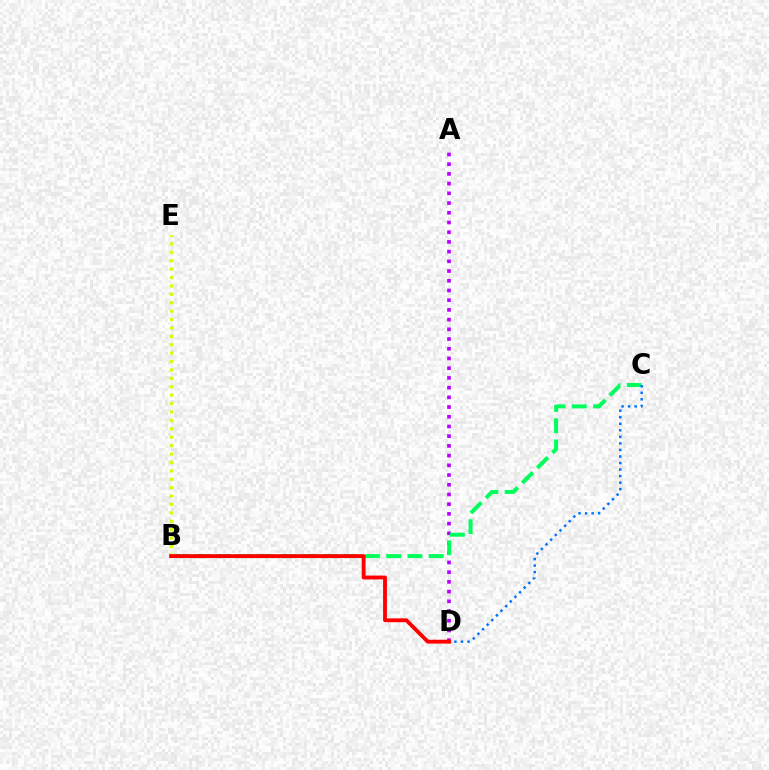{('B', 'E'): [{'color': '#d1ff00', 'line_style': 'dotted', 'thickness': 2.28}], ('A', 'D'): [{'color': '#b900ff', 'line_style': 'dotted', 'thickness': 2.64}], ('B', 'C'): [{'color': '#00ff5c', 'line_style': 'dashed', 'thickness': 2.89}], ('C', 'D'): [{'color': '#0074ff', 'line_style': 'dotted', 'thickness': 1.78}], ('B', 'D'): [{'color': '#ff0000', 'line_style': 'solid', 'thickness': 2.77}]}